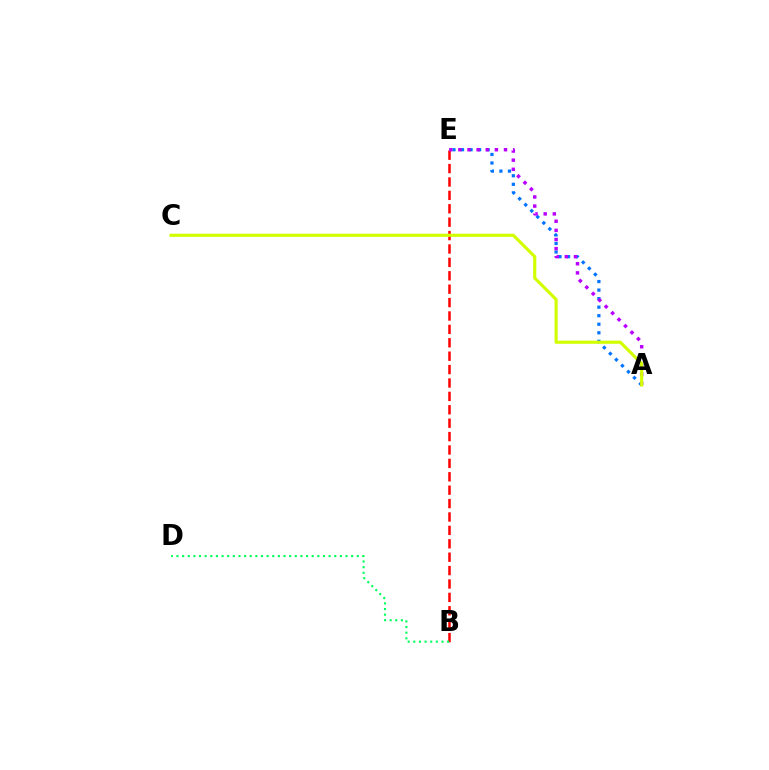{('A', 'E'): [{'color': '#0074ff', 'line_style': 'dotted', 'thickness': 2.32}, {'color': '#b900ff', 'line_style': 'dotted', 'thickness': 2.48}], ('B', 'E'): [{'color': '#ff0000', 'line_style': 'dashed', 'thickness': 1.82}], ('B', 'D'): [{'color': '#00ff5c', 'line_style': 'dotted', 'thickness': 1.53}], ('A', 'C'): [{'color': '#d1ff00', 'line_style': 'solid', 'thickness': 2.26}]}